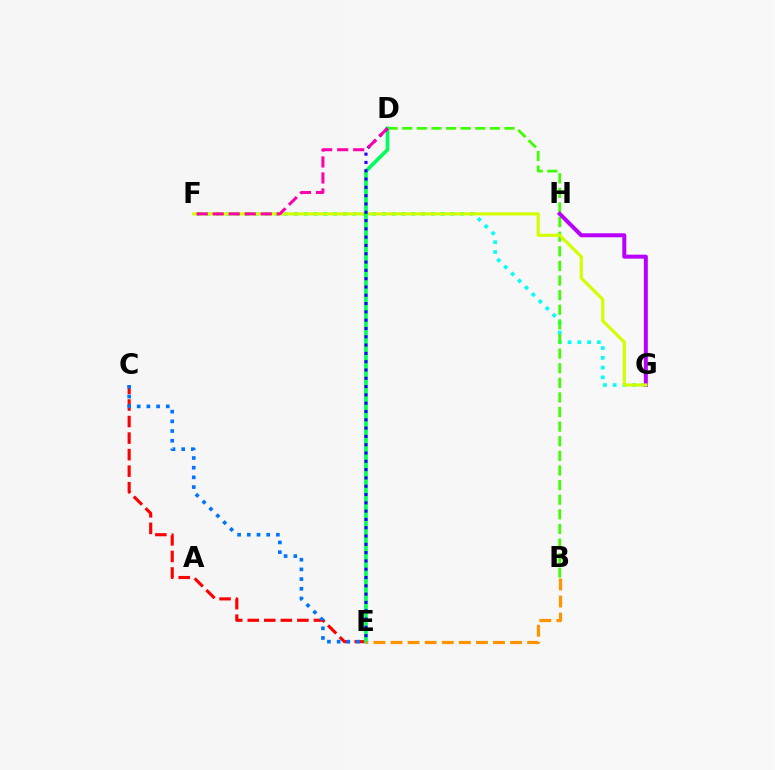{('F', 'G'): [{'color': '#00fff6', 'line_style': 'dotted', 'thickness': 2.65}, {'color': '#d1ff00', 'line_style': 'solid', 'thickness': 2.28}], ('C', 'E'): [{'color': '#ff0000', 'line_style': 'dashed', 'thickness': 2.25}, {'color': '#0074ff', 'line_style': 'dotted', 'thickness': 2.63}], ('B', 'D'): [{'color': '#3dff00', 'line_style': 'dashed', 'thickness': 1.98}], ('G', 'H'): [{'color': '#b900ff', 'line_style': 'solid', 'thickness': 2.88}], ('D', 'E'): [{'color': '#00ff5c', 'line_style': 'solid', 'thickness': 2.63}, {'color': '#2500ff', 'line_style': 'dotted', 'thickness': 2.26}], ('B', 'E'): [{'color': '#ff9400', 'line_style': 'dashed', 'thickness': 2.32}], ('D', 'F'): [{'color': '#ff00ac', 'line_style': 'dashed', 'thickness': 2.17}]}